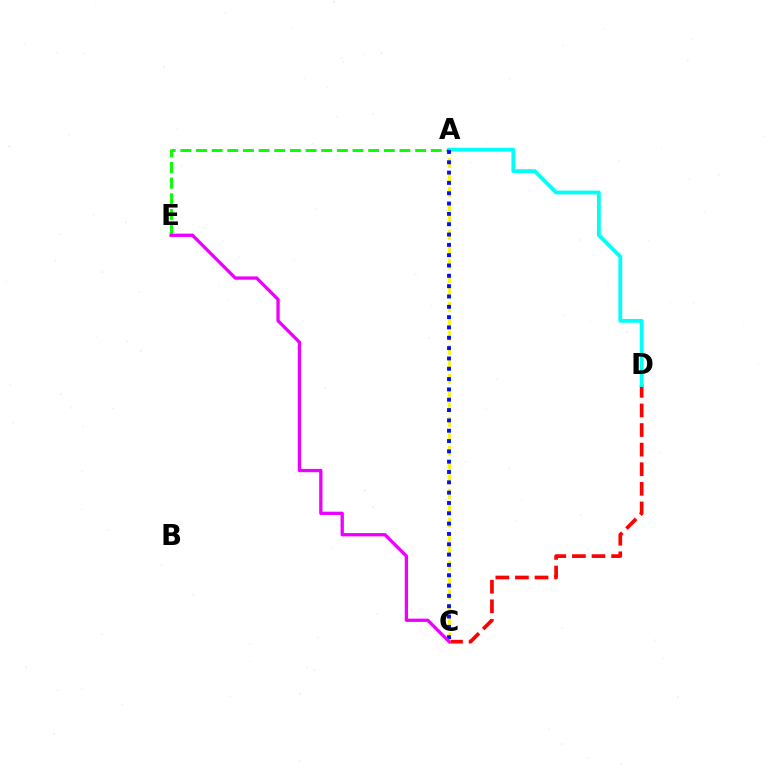{('C', 'D'): [{'color': '#ff0000', 'line_style': 'dashed', 'thickness': 2.66}], ('A', 'D'): [{'color': '#00fff6', 'line_style': 'solid', 'thickness': 2.75}], ('A', 'C'): [{'color': '#fcf500', 'line_style': 'dashed', 'thickness': 1.95}, {'color': '#0010ff', 'line_style': 'dotted', 'thickness': 2.81}], ('A', 'E'): [{'color': '#08ff00', 'line_style': 'dashed', 'thickness': 2.13}], ('C', 'E'): [{'color': '#ee00ff', 'line_style': 'solid', 'thickness': 2.38}]}